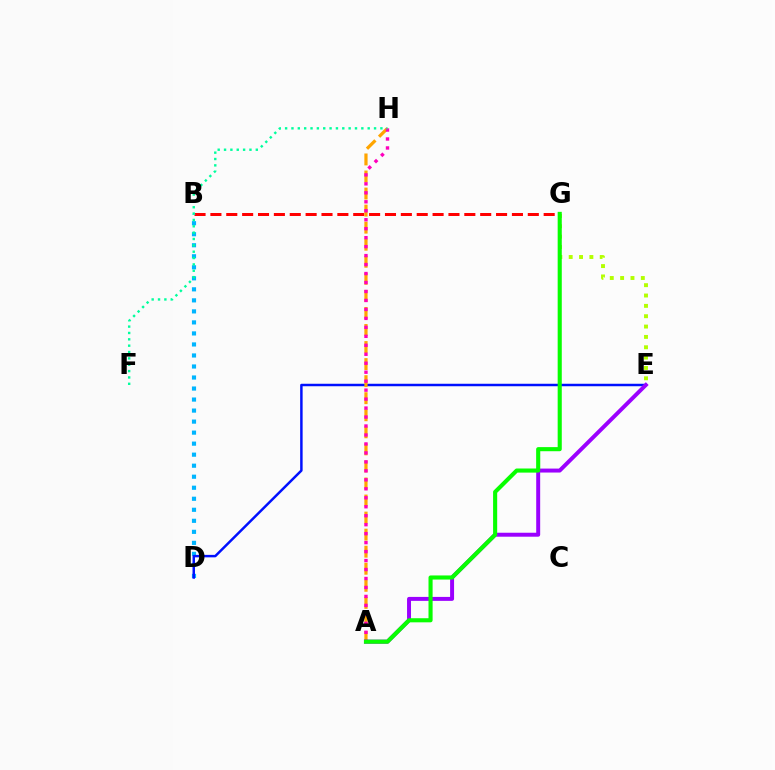{('B', 'G'): [{'color': '#ff0000', 'line_style': 'dashed', 'thickness': 2.16}], ('B', 'D'): [{'color': '#00b5ff', 'line_style': 'dotted', 'thickness': 2.99}], ('E', 'G'): [{'color': '#b3ff00', 'line_style': 'dotted', 'thickness': 2.81}], ('D', 'E'): [{'color': '#0010ff', 'line_style': 'solid', 'thickness': 1.78}], ('A', 'H'): [{'color': '#ffa500', 'line_style': 'dashed', 'thickness': 2.32}, {'color': '#ff00bd', 'line_style': 'dotted', 'thickness': 2.44}], ('A', 'E'): [{'color': '#9b00ff', 'line_style': 'solid', 'thickness': 2.85}], ('F', 'H'): [{'color': '#00ff9d', 'line_style': 'dotted', 'thickness': 1.73}], ('A', 'G'): [{'color': '#08ff00', 'line_style': 'solid', 'thickness': 2.95}]}